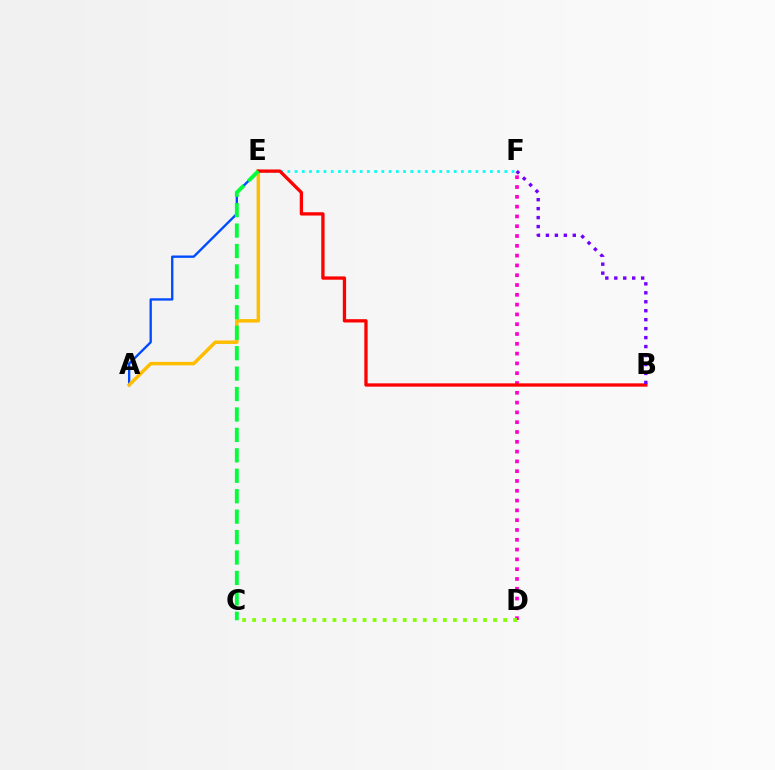{('D', 'F'): [{'color': '#ff00cf', 'line_style': 'dotted', 'thickness': 2.66}], ('A', 'E'): [{'color': '#004bff', 'line_style': 'solid', 'thickness': 1.69}, {'color': '#ffbd00', 'line_style': 'solid', 'thickness': 2.49}], ('E', 'F'): [{'color': '#00fff6', 'line_style': 'dotted', 'thickness': 1.97}], ('B', 'E'): [{'color': '#ff0000', 'line_style': 'solid', 'thickness': 2.37}], ('C', 'D'): [{'color': '#84ff00', 'line_style': 'dotted', 'thickness': 2.73}], ('C', 'E'): [{'color': '#00ff39', 'line_style': 'dashed', 'thickness': 2.78}], ('B', 'F'): [{'color': '#7200ff', 'line_style': 'dotted', 'thickness': 2.43}]}